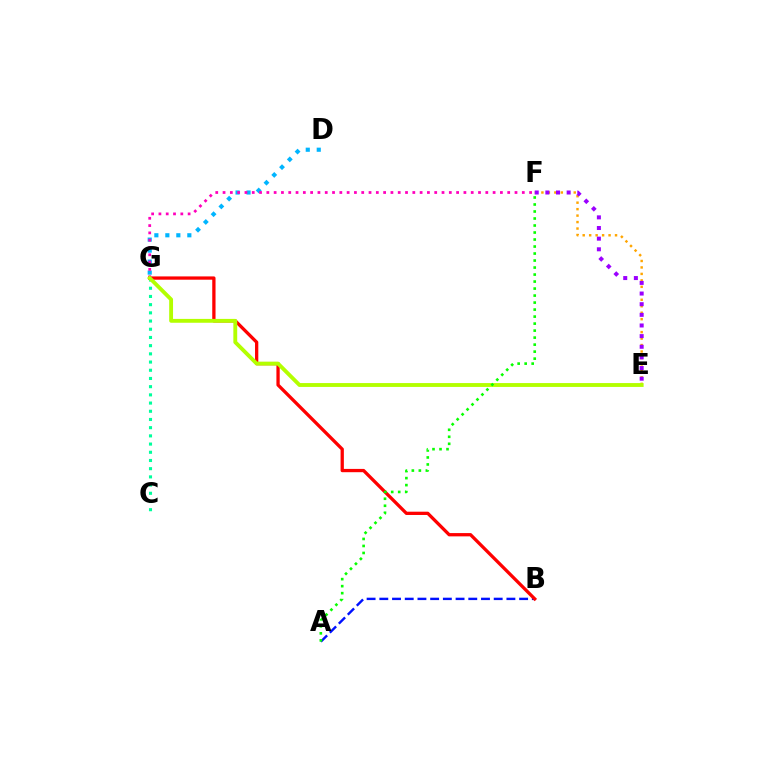{('E', 'F'): [{'color': '#ffa500', 'line_style': 'dotted', 'thickness': 1.76}, {'color': '#9b00ff', 'line_style': 'dotted', 'thickness': 2.89}], ('D', 'G'): [{'color': '#00b5ff', 'line_style': 'dotted', 'thickness': 2.99}], ('A', 'B'): [{'color': '#0010ff', 'line_style': 'dashed', 'thickness': 1.73}], ('C', 'G'): [{'color': '#00ff9d', 'line_style': 'dotted', 'thickness': 2.23}], ('F', 'G'): [{'color': '#ff00bd', 'line_style': 'dotted', 'thickness': 1.98}], ('B', 'G'): [{'color': '#ff0000', 'line_style': 'solid', 'thickness': 2.37}], ('E', 'G'): [{'color': '#b3ff00', 'line_style': 'solid', 'thickness': 2.78}], ('A', 'F'): [{'color': '#08ff00', 'line_style': 'dotted', 'thickness': 1.9}]}